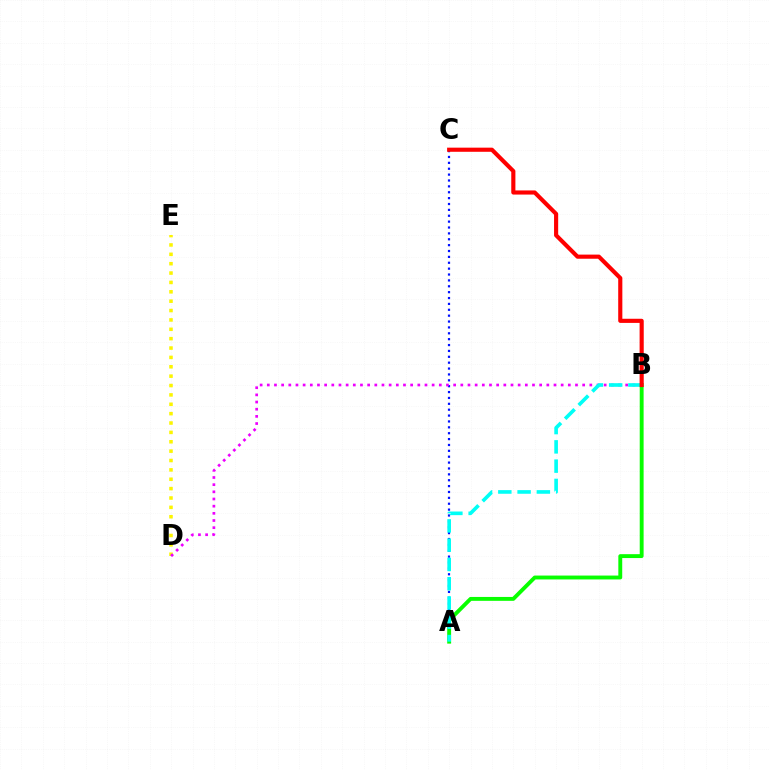{('D', 'E'): [{'color': '#fcf500', 'line_style': 'dotted', 'thickness': 2.55}], ('A', 'C'): [{'color': '#0010ff', 'line_style': 'dotted', 'thickness': 1.6}], ('B', 'D'): [{'color': '#ee00ff', 'line_style': 'dotted', 'thickness': 1.95}], ('A', 'B'): [{'color': '#08ff00', 'line_style': 'solid', 'thickness': 2.8}, {'color': '#00fff6', 'line_style': 'dashed', 'thickness': 2.62}], ('B', 'C'): [{'color': '#ff0000', 'line_style': 'solid', 'thickness': 2.97}]}